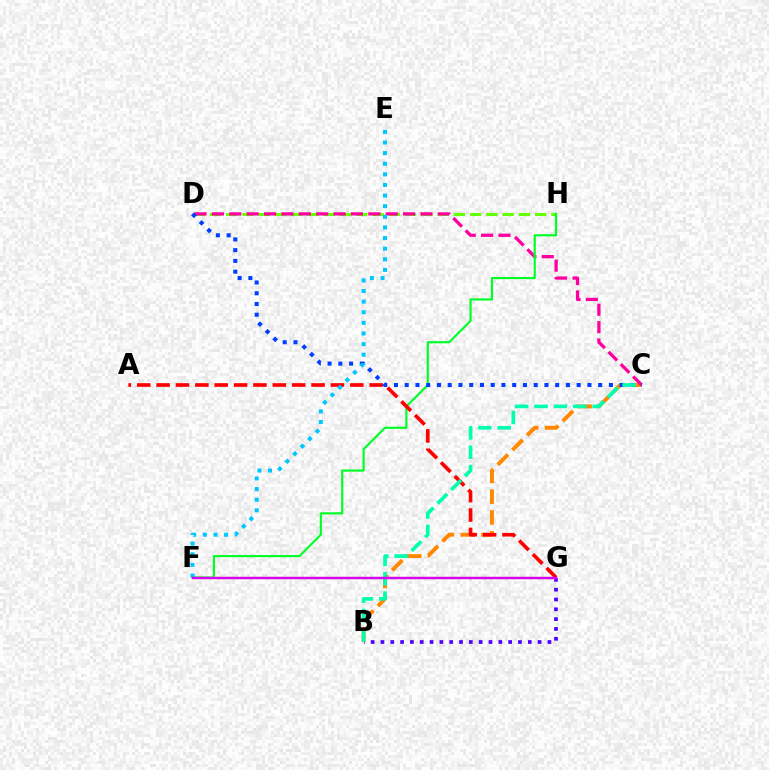{('B', 'C'): [{'color': '#ff8800', 'line_style': 'dashed', 'thickness': 2.82}, {'color': '#00ffaf', 'line_style': 'dashed', 'thickness': 2.63}], ('D', 'H'): [{'color': '#66ff00', 'line_style': 'dashed', 'thickness': 2.21}], ('C', 'D'): [{'color': '#ff00a0', 'line_style': 'dashed', 'thickness': 2.36}, {'color': '#003fff', 'line_style': 'dotted', 'thickness': 2.92}], ('F', 'H'): [{'color': '#00ff27', 'line_style': 'solid', 'thickness': 1.56}], ('F', 'G'): [{'color': '#eeff00', 'line_style': 'solid', 'thickness': 1.67}, {'color': '#d600ff', 'line_style': 'solid', 'thickness': 1.75}], ('A', 'G'): [{'color': '#ff0000', 'line_style': 'dashed', 'thickness': 2.63}], ('B', 'G'): [{'color': '#4f00ff', 'line_style': 'dotted', 'thickness': 2.67}], ('E', 'F'): [{'color': '#00c7ff', 'line_style': 'dotted', 'thickness': 2.89}]}